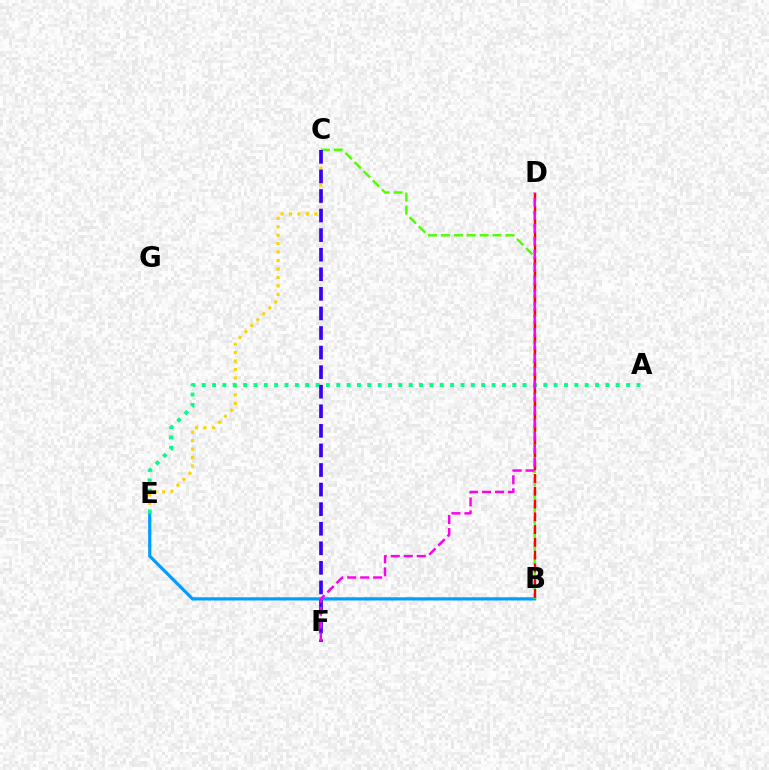{('B', 'E'): [{'color': '#009eff', 'line_style': 'solid', 'thickness': 2.31}], ('B', 'C'): [{'color': '#4fff00', 'line_style': 'dashed', 'thickness': 1.76}], ('C', 'E'): [{'color': '#ffd500', 'line_style': 'dotted', 'thickness': 2.29}], ('A', 'E'): [{'color': '#00ff86', 'line_style': 'dotted', 'thickness': 2.81}], ('B', 'D'): [{'color': '#ff0000', 'line_style': 'dashed', 'thickness': 1.74}], ('C', 'F'): [{'color': '#3700ff', 'line_style': 'dashed', 'thickness': 2.66}], ('D', 'F'): [{'color': '#ff00ed', 'line_style': 'dashed', 'thickness': 1.76}]}